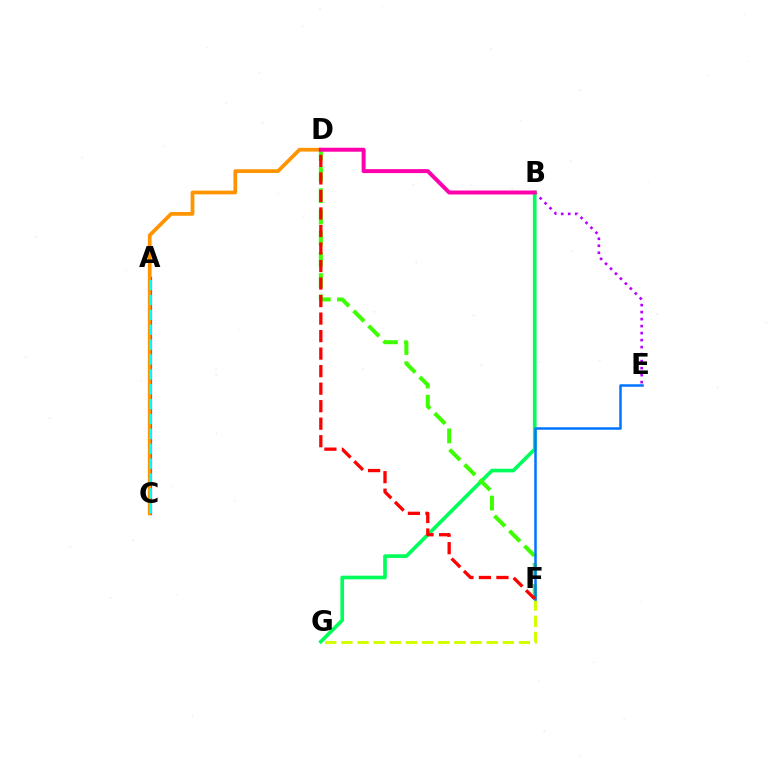{('A', 'C'): [{'color': '#2500ff', 'line_style': 'solid', 'thickness': 2.3}, {'color': '#00fff6', 'line_style': 'dashed', 'thickness': 2.02}], ('B', 'E'): [{'color': '#b900ff', 'line_style': 'dotted', 'thickness': 1.9}], ('C', 'D'): [{'color': '#ff9400', 'line_style': 'solid', 'thickness': 2.69}], ('B', 'G'): [{'color': '#00ff5c', 'line_style': 'solid', 'thickness': 2.64}], ('D', 'F'): [{'color': '#3dff00', 'line_style': 'dashed', 'thickness': 2.88}, {'color': '#ff0000', 'line_style': 'dashed', 'thickness': 2.38}], ('F', 'G'): [{'color': '#d1ff00', 'line_style': 'dashed', 'thickness': 2.19}], ('B', 'D'): [{'color': '#ff00ac', 'line_style': 'solid', 'thickness': 2.86}], ('E', 'F'): [{'color': '#0074ff', 'line_style': 'solid', 'thickness': 1.81}]}